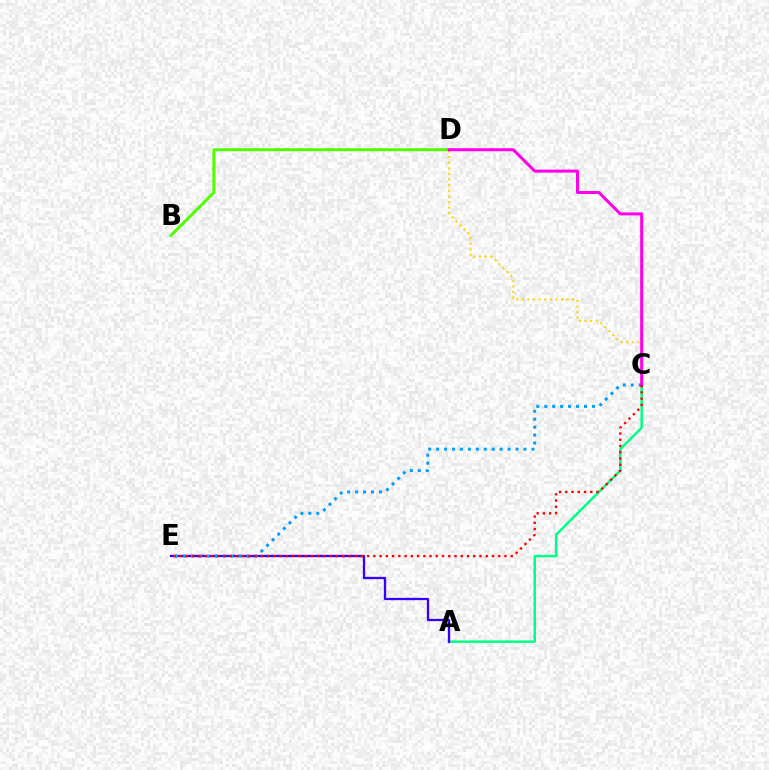{('A', 'C'): [{'color': '#00ff86', 'line_style': 'solid', 'thickness': 1.8}], ('C', 'D'): [{'color': '#ffd500', 'line_style': 'dotted', 'thickness': 1.53}, {'color': '#ff00ed', 'line_style': 'solid', 'thickness': 2.17}], ('A', 'E'): [{'color': '#3700ff', 'line_style': 'solid', 'thickness': 1.67}], ('B', 'D'): [{'color': '#4fff00', 'line_style': 'solid', 'thickness': 2.14}], ('C', 'E'): [{'color': '#009eff', 'line_style': 'dotted', 'thickness': 2.16}, {'color': '#ff0000', 'line_style': 'dotted', 'thickness': 1.7}]}